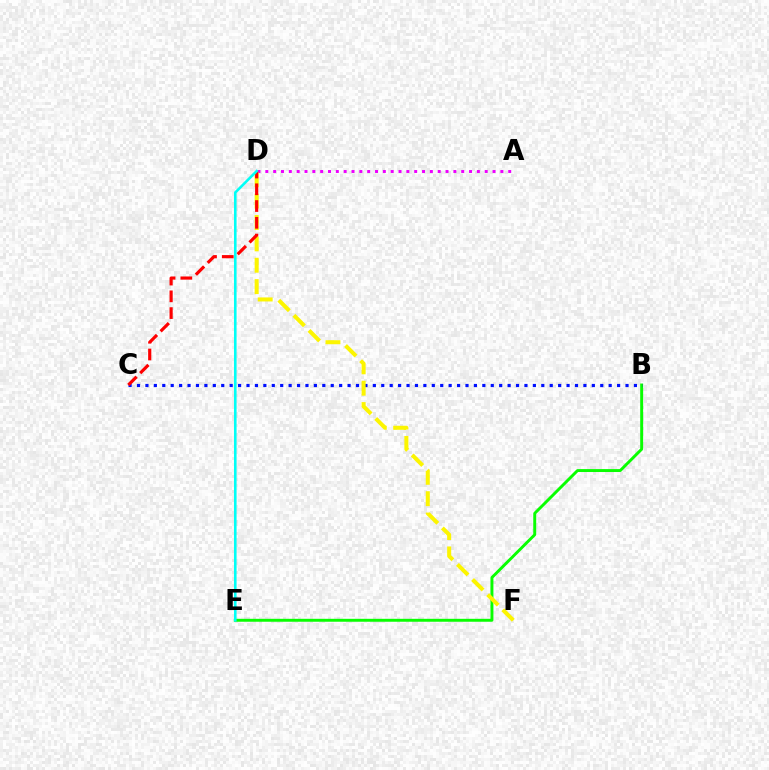{('A', 'D'): [{'color': '#ee00ff', 'line_style': 'dotted', 'thickness': 2.13}], ('B', 'E'): [{'color': '#08ff00', 'line_style': 'solid', 'thickness': 2.11}], ('B', 'C'): [{'color': '#0010ff', 'line_style': 'dotted', 'thickness': 2.29}], ('D', 'F'): [{'color': '#fcf500', 'line_style': 'dashed', 'thickness': 2.9}], ('C', 'D'): [{'color': '#ff0000', 'line_style': 'dashed', 'thickness': 2.28}], ('D', 'E'): [{'color': '#00fff6', 'line_style': 'solid', 'thickness': 1.87}]}